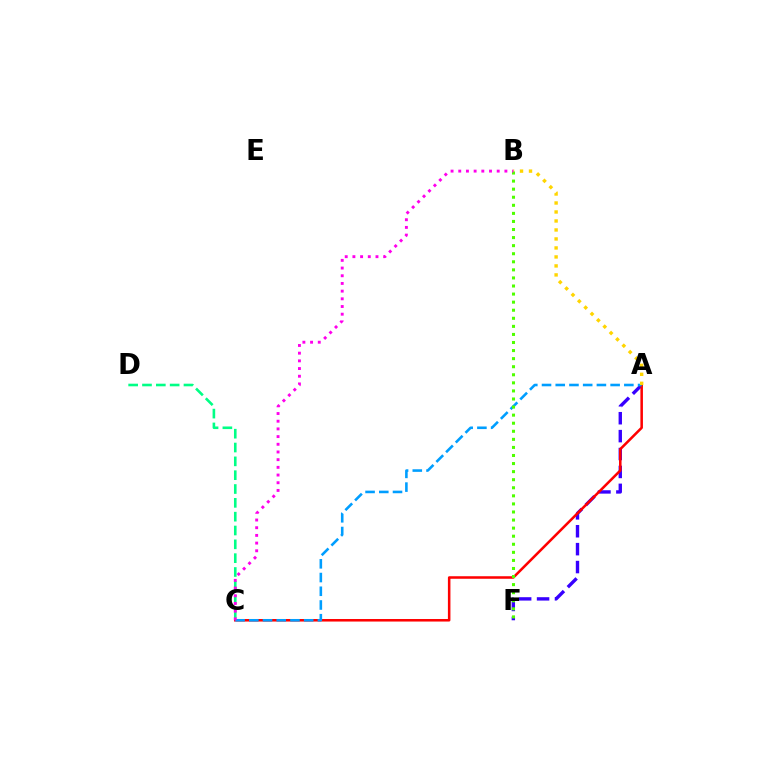{('C', 'D'): [{'color': '#00ff86', 'line_style': 'dashed', 'thickness': 1.88}], ('A', 'F'): [{'color': '#3700ff', 'line_style': 'dashed', 'thickness': 2.43}], ('A', 'C'): [{'color': '#ff0000', 'line_style': 'solid', 'thickness': 1.82}, {'color': '#009eff', 'line_style': 'dashed', 'thickness': 1.86}], ('A', 'B'): [{'color': '#ffd500', 'line_style': 'dotted', 'thickness': 2.44}], ('B', 'F'): [{'color': '#4fff00', 'line_style': 'dotted', 'thickness': 2.19}], ('B', 'C'): [{'color': '#ff00ed', 'line_style': 'dotted', 'thickness': 2.09}]}